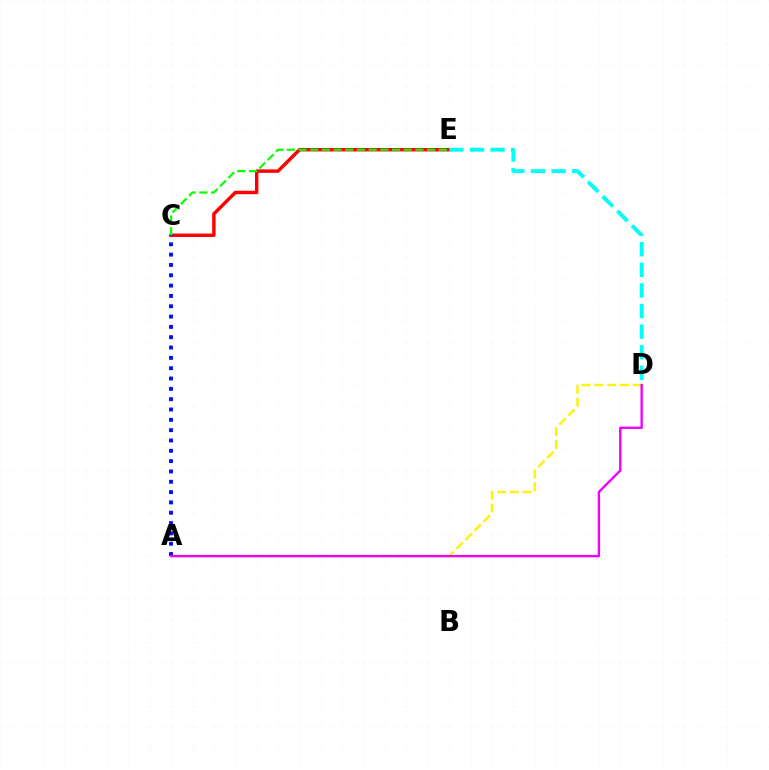{('C', 'E'): [{'color': '#ff0000', 'line_style': 'solid', 'thickness': 2.47}, {'color': '#08ff00', 'line_style': 'dashed', 'thickness': 1.59}], ('D', 'E'): [{'color': '#00fff6', 'line_style': 'dashed', 'thickness': 2.8}], ('A', 'D'): [{'color': '#fcf500', 'line_style': 'dashed', 'thickness': 1.74}, {'color': '#ee00ff', 'line_style': 'solid', 'thickness': 1.7}], ('A', 'C'): [{'color': '#0010ff', 'line_style': 'dotted', 'thickness': 2.81}]}